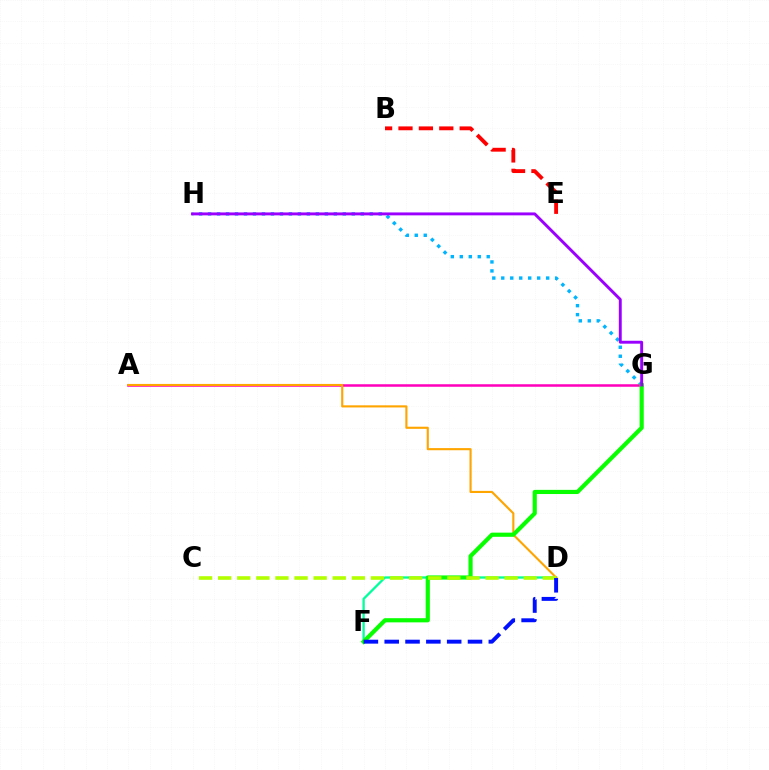{('B', 'E'): [{'color': '#ff0000', 'line_style': 'dashed', 'thickness': 2.77}], ('G', 'H'): [{'color': '#00b5ff', 'line_style': 'dotted', 'thickness': 2.44}, {'color': '#9b00ff', 'line_style': 'solid', 'thickness': 2.1}], ('D', 'F'): [{'color': '#00ff9d', 'line_style': 'solid', 'thickness': 1.66}, {'color': '#0010ff', 'line_style': 'dashed', 'thickness': 2.83}], ('A', 'G'): [{'color': '#ff00bd', 'line_style': 'solid', 'thickness': 1.81}], ('A', 'D'): [{'color': '#ffa500', 'line_style': 'solid', 'thickness': 1.53}], ('F', 'G'): [{'color': '#08ff00', 'line_style': 'solid', 'thickness': 3.0}], ('C', 'D'): [{'color': '#b3ff00', 'line_style': 'dashed', 'thickness': 2.59}]}